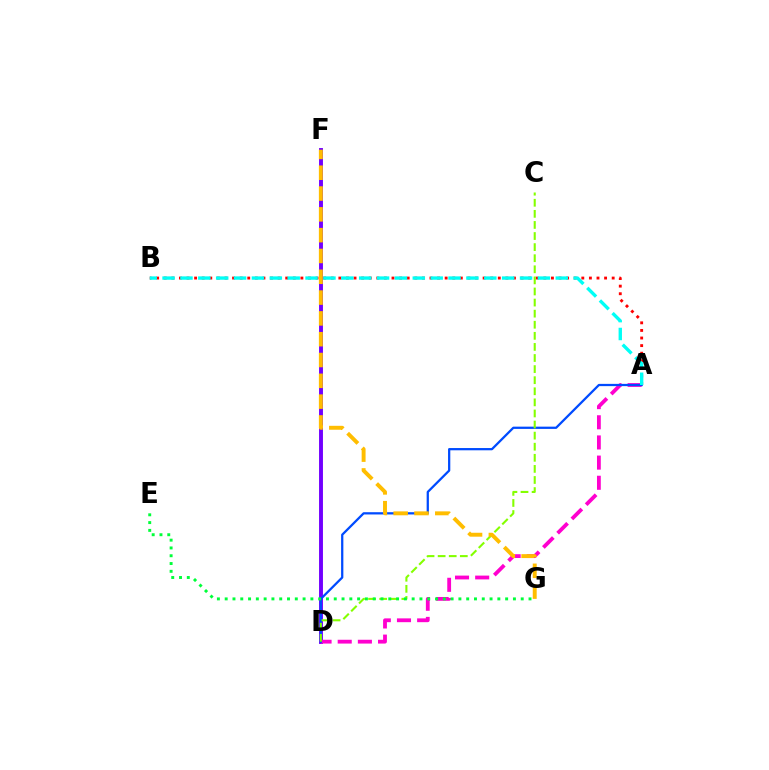{('D', 'F'): [{'color': '#7200ff', 'line_style': 'solid', 'thickness': 2.81}], ('A', 'D'): [{'color': '#ff00cf', 'line_style': 'dashed', 'thickness': 2.74}, {'color': '#004bff', 'line_style': 'solid', 'thickness': 1.63}], ('A', 'B'): [{'color': '#ff0000', 'line_style': 'dotted', 'thickness': 2.06}, {'color': '#00fff6', 'line_style': 'dashed', 'thickness': 2.43}], ('C', 'D'): [{'color': '#84ff00', 'line_style': 'dashed', 'thickness': 1.51}], ('E', 'G'): [{'color': '#00ff39', 'line_style': 'dotted', 'thickness': 2.12}], ('F', 'G'): [{'color': '#ffbd00', 'line_style': 'dashed', 'thickness': 2.83}]}